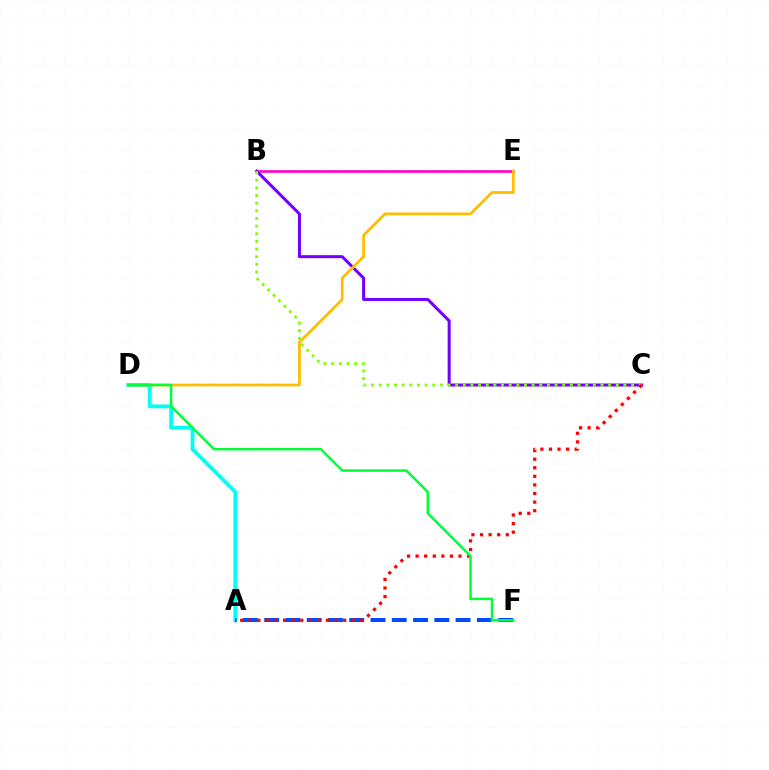{('B', 'E'): [{'color': '#ff00cf', 'line_style': 'solid', 'thickness': 1.91}], ('A', 'D'): [{'color': '#00fff6', 'line_style': 'solid', 'thickness': 2.77}], ('B', 'C'): [{'color': '#7200ff', 'line_style': 'solid', 'thickness': 2.17}, {'color': '#84ff00', 'line_style': 'dotted', 'thickness': 2.08}], ('D', 'E'): [{'color': '#ffbd00', 'line_style': 'solid', 'thickness': 1.99}], ('A', 'F'): [{'color': '#004bff', 'line_style': 'dashed', 'thickness': 2.89}], ('A', 'C'): [{'color': '#ff0000', 'line_style': 'dotted', 'thickness': 2.33}], ('D', 'F'): [{'color': '#00ff39', 'line_style': 'solid', 'thickness': 1.79}]}